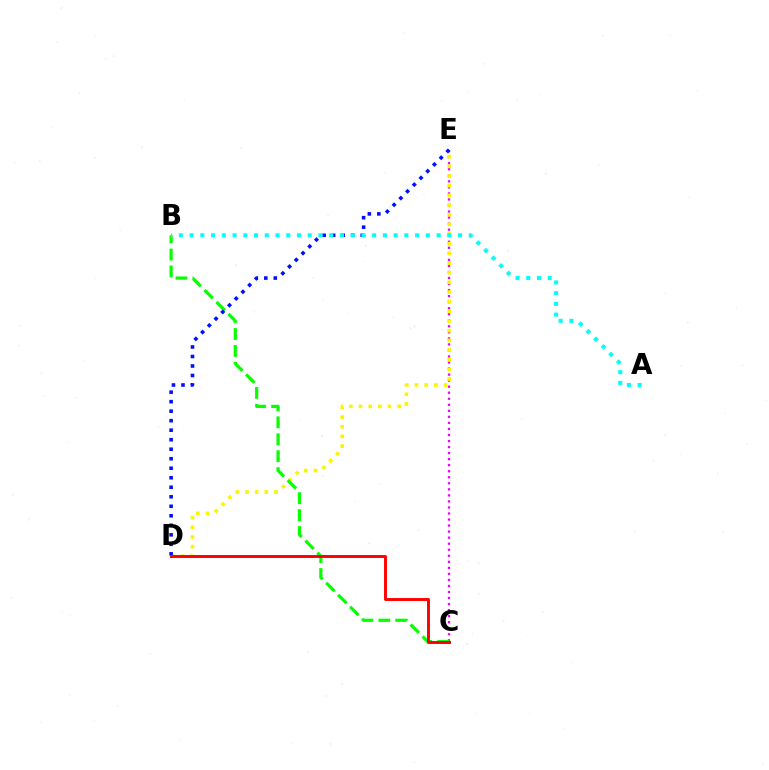{('C', 'E'): [{'color': '#ee00ff', 'line_style': 'dotted', 'thickness': 1.64}], ('D', 'E'): [{'color': '#fcf500', 'line_style': 'dotted', 'thickness': 2.63}, {'color': '#0010ff', 'line_style': 'dotted', 'thickness': 2.58}], ('B', 'C'): [{'color': '#08ff00', 'line_style': 'dashed', 'thickness': 2.3}], ('A', 'B'): [{'color': '#00fff6', 'line_style': 'dotted', 'thickness': 2.92}], ('C', 'D'): [{'color': '#ff0000', 'line_style': 'solid', 'thickness': 2.11}]}